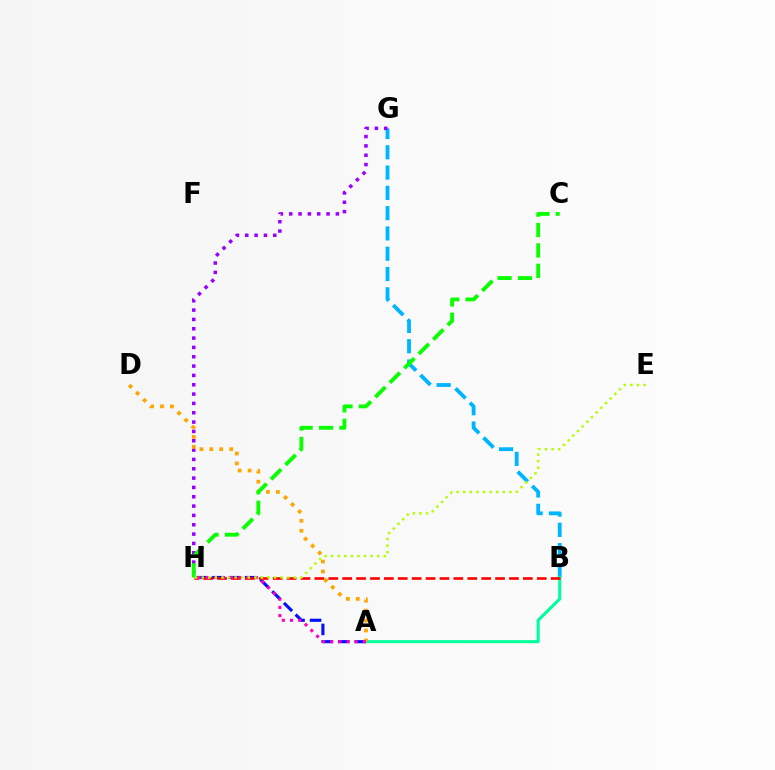{('B', 'G'): [{'color': '#00b5ff', 'line_style': 'dashed', 'thickness': 2.76}], ('A', 'H'): [{'color': '#0010ff', 'line_style': 'dashed', 'thickness': 2.24}, {'color': '#ff00bd', 'line_style': 'dotted', 'thickness': 2.22}], ('G', 'H'): [{'color': '#9b00ff', 'line_style': 'dotted', 'thickness': 2.54}], ('A', 'B'): [{'color': '#00ff9d', 'line_style': 'solid', 'thickness': 2.22}], ('B', 'H'): [{'color': '#ff0000', 'line_style': 'dashed', 'thickness': 1.89}], ('A', 'D'): [{'color': '#ffa500', 'line_style': 'dotted', 'thickness': 2.7}], ('C', 'H'): [{'color': '#08ff00', 'line_style': 'dashed', 'thickness': 2.77}], ('E', 'H'): [{'color': '#b3ff00', 'line_style': 'dotted', 'thickness': 1.79}]}